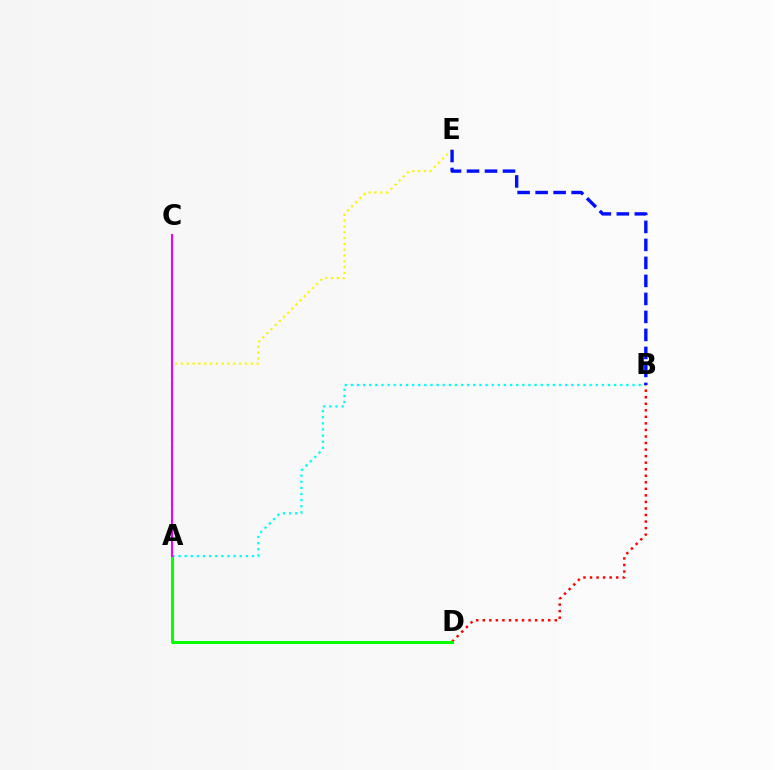{('A', 'B'): [{'color': '#00fff6', 'line_style': 'dotted', 'thickness': 1.66}], ('B', 'D'): [{'color': '#ff0000', 'line_style': 'dotted', 'thickness': 1.78}], ('A', 'E'): [{'color': '#fcf500', 'line_style': 'dotted', 'thickness': 1.58}], ('A', 'D'): [{'color': '#08ff00', 'line_style': 'solid', 'thickness': 2.2}], ('A', 'C'): [{'color': '#ee00ff', 'line_style': 'solid', 'thickness': 1.51}], ('B', 'E'): [{'color': '#0010ff', 'line_style': 'dashed', 'thickness': 2.45}]}